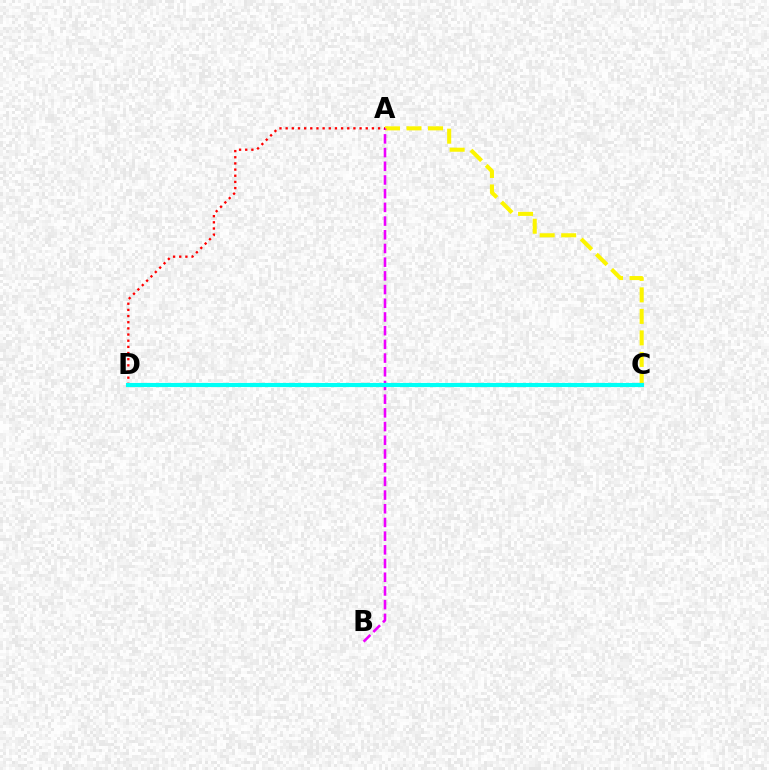{('A', 'C'): [{'color': '#fcf500', 'line_style': 'dashed', 'thickness': 2.92}], ('C', 'D'): [{'color': '#0010ff', 'line_style': 'dashed', 'thickness': 2.77}, {'color': '#08ff00', 'line_style': 'dashed', 'thickness': 2.71}, {'color': '#00fff6', 'line_style': 'solid', 'thickness': 2.96}], ('A', 'B'): [{'color': '#ee00ff', 'line_style': 'dashed', 'thickness': 1.86}], ('A', 'D'): [{'color': '#ff0000', 'line_style': 'dotted', 'thickness': 1.67}]}